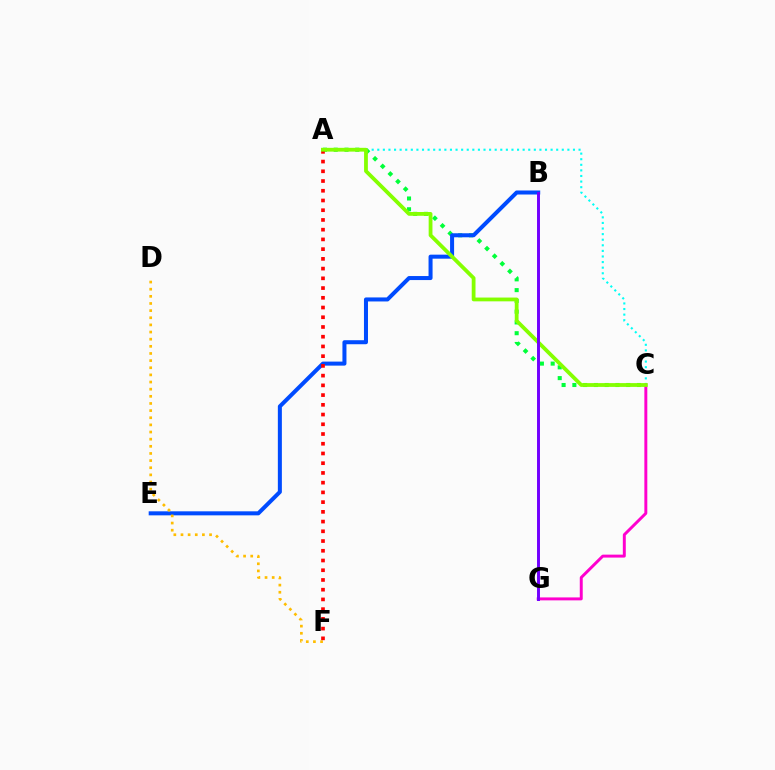{('A', 'C'): [{'color': '#00fff6', 'line_style': 'dotted', 'thickness': 1.52}, {'color': '#00ff39', 'line_style': 'dotted', 'thickness': 2.93}, {'color': '#84ff00', 'line_style': 'solid', 'thickness': 2.73}], ('B', 'E'): [{'color': '#004bff', 'line_style': 'solid', 'thickness': 2.9}], ('C', 'G'): [{'color': '#ff00cf', 'line_style': 'solid', 'thickness': 2.12}], ('D', 'F'): [{'color': '#ffbd00', 'line_style': 'dotted', 'thickness': 1.94}], ('A', 'F'): [{'color': '#ff0000', 'line_style': 'dotted', 'thickness': 2.64}], ('B', 'G'): [{'color': '#7200ff', 'line_style': 'solid', 'thickness': 2.13}]}